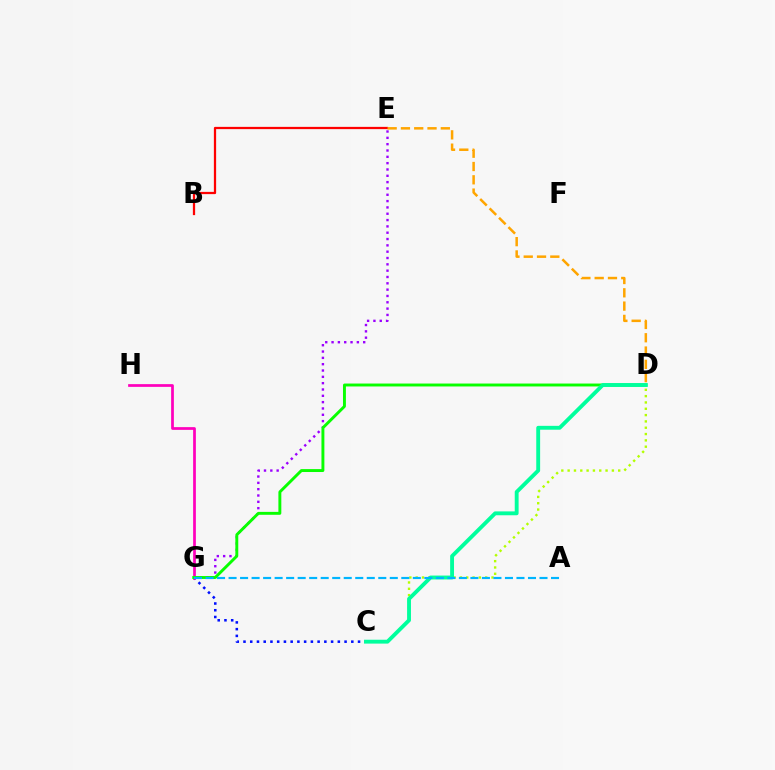{('C', 'D'): [{'color': '#b3ff00', 'line_style': 'dotted', 'thickness': 1.72}, {'color': '#00ff9d', 'line_style': 'solid', 'thickness': 2.78}], ('B', 'E'): [{'color': '#ff0000', 'line_style': 'solid', 'thickness': 1.62}], ('C', 'G'): [{'color': '#0010ff', 'line_style': 'dotted', 'thickness': 1.83}], ('E', 'G'): [{'color': '#9b00ff', 'line_style': 'dotted', 'thickness': 1.72}], ('G', 'H'): [{'color': '#ff00bd', 'line_style': 'solid', 'thickness': 1.96}], ('D', 'G'): [{'color': '#08ff00', 'line_style': 'solid', 'thickness': 2.1}], ('A', 'G'): [{'color': '#00b5ff', 'line_style': 'dashed', 'thickness': 1.56}], ('D', 'E'): [{'color': '#ffa500', 'line_style': 'dashed', 'thickness': 1.81}]}